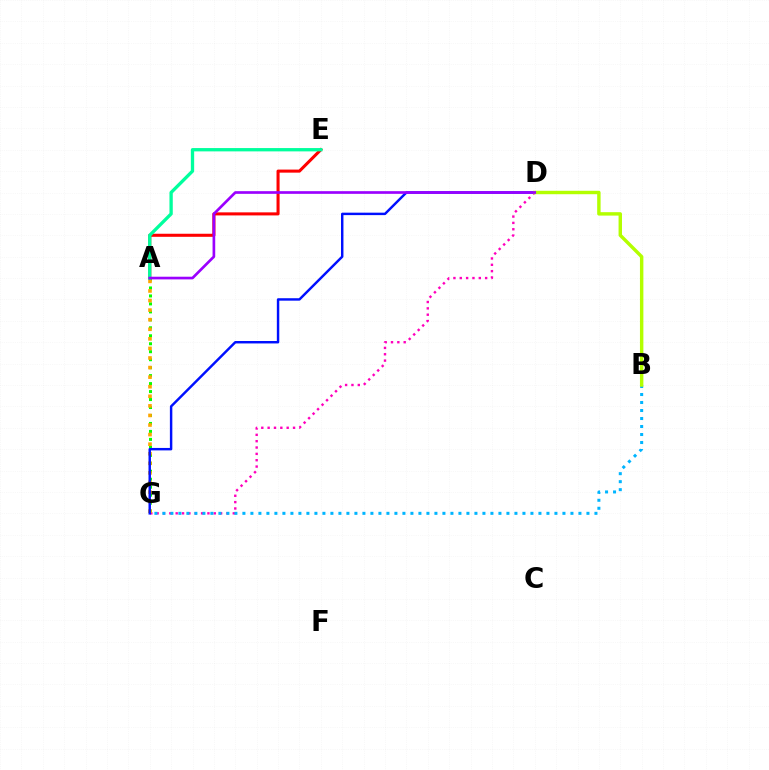{('A', 'G'): [{'color': '#08ff00', 'line_style': 'dotted', 'thickness': 2.17}, {'color': '#ffa500', 'line_style': 'dotted', 'thickness': 2.6}], ('A', 'E'): [{'color': '#ff0000', 'line_style': 'solid', 'thickness': 2.2}, {'color': '#00ff9d', 'line_style': 'solid', 'thickness': 2.39}], ('D', 'G'): [{'color': '#ff00bd', 'line_style': 'dotted', 'thickness': 1.72}, {'color': '#0010ff', 'line_style': 'solid', 'thickness': 1.76}], ('B', 'G'): [{'color': '#00b5ff', 'line_style': 'dotted', 'thickness': 2.17}], ('B', 'D'): [{'color': '#b3ff00', 'line_style': 'solid', 'thickness': 2.47}], ('A', 'D'): [{'color': '#9b00ff', 'line_style': 'solid', 'thickness': 1.92}]}